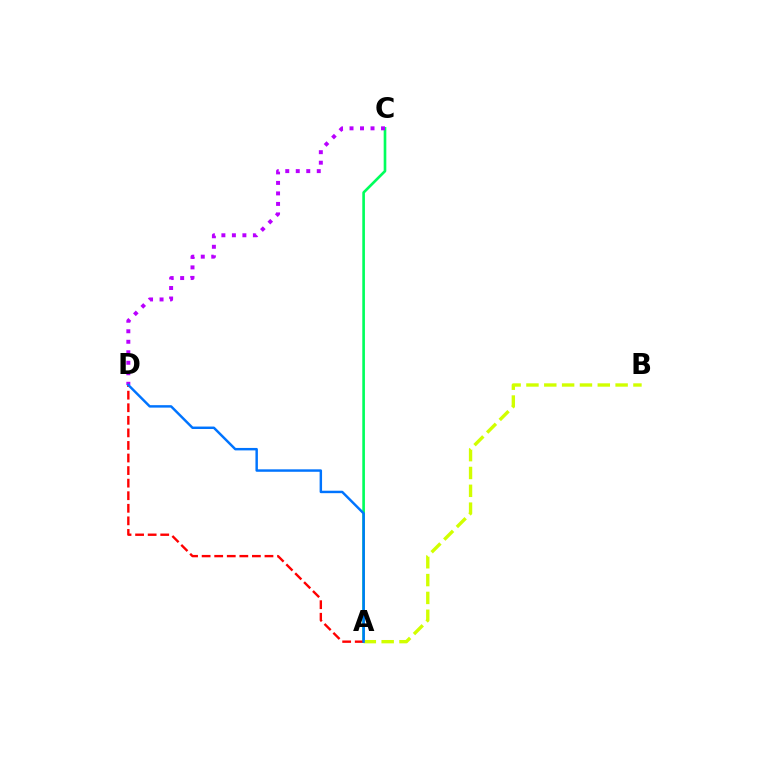{('A', 'C'): [{'color': '#00ff5c', 'line_style': 'solid', 'thickness': 1.9}], ('A', 'D'): [{'color': '#ff0000', 'line_style': 'dashed', 'thickness': 1.71}, {'color': '#0074ff', 'line_style': 'solid', 'thickness': 1.77}], ('C', 'D'): [{'color': '#b900ff', 'line_style': 'dotted', 'thickness': 2.85}], ('A', 'B'): [{'color': '#d1ff00', 'line_style': 'dashed', 'thickness': 2.42}]}